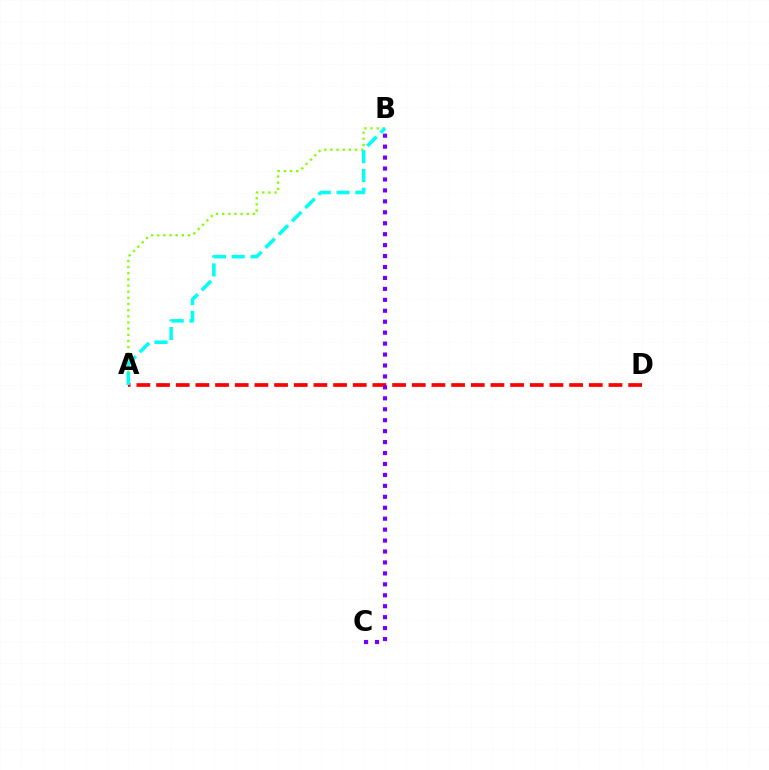{('A', 'B'): [{'color': '#84ff00', 'line_style': 'dotted', 'thickness': 1.67}, {'color': '#00fff6', 'line_style': 'dashed', 'thickness': 2.55}], ('A', 'D'): [{'color': '#ff0000', 'line_style': 'dashed', 'thickness': 2.67}], ('B', 'C'): [{'color': '#7200ff', 'line_style': 'dotted', 'thickness': 2.97}]}